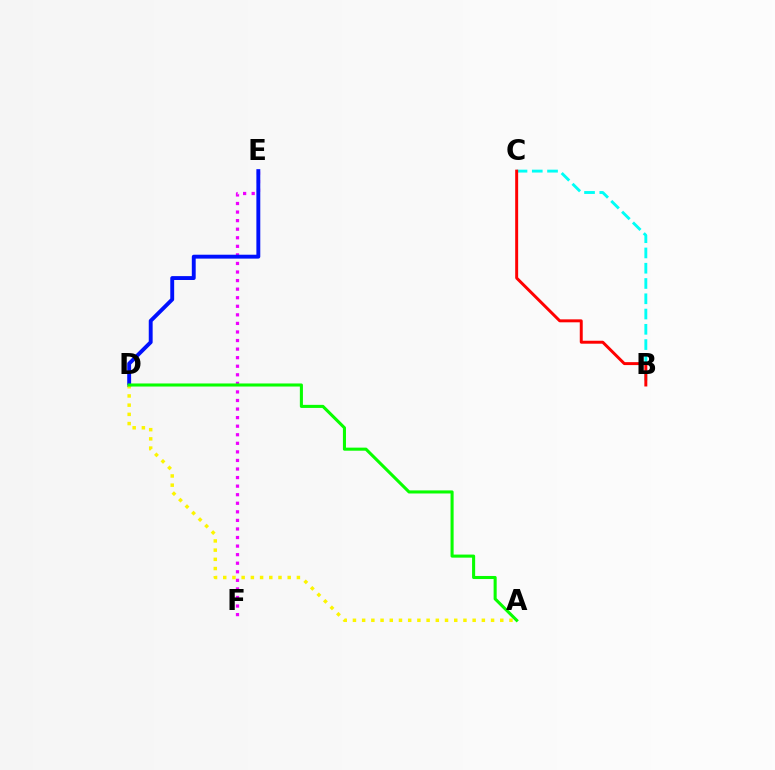{('E', 'F'): [{'color': '#ee00ff', 'line_style': 'dotted', 'thickness': 2.33}], ('B', 'C'): [{'color': '#00fff6', 'line_style': 'dashed', 'thickness': 2.07}, {'color': '#ff0000', 'line_style': 'solid', 'thickness': 2.13}], ('D', 'E'): [{'color': '#0010ff', 'line_style': 'solid', 'thickness': 2.8}], ('A', 'D'): [{'color': '#fcf500', 'line_style': 'dotted', 'thickness': 2.5}, {'color': '#08ff00', 'line_style': 'solid', 'thickness': 2.21}]}